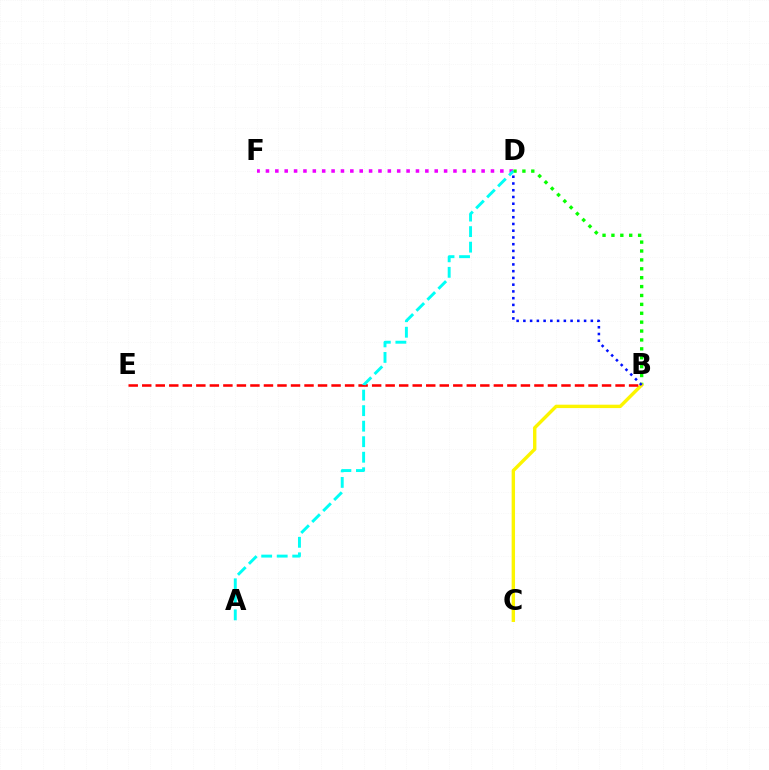{('B', 'D'): [{'color': '#08ff00', 'line_style': 'dotted', 'thickness': 2.42}, {'color': '#0010ff', 'line_style': 'dotted', 'thickness': 1.83}], ('D', 'F'): [{'color': '#ee00ff', 'line_style': 'dotted', 'thickness': 2.55}], ('B', 'C'): [{'color': '#fcf500', 'line_style': 'solid', 'thickness': 2.44}], ('B', 'E'): [{'color': '#ff0000', 'line_style': 'dashed', 'thickness': 1.84}], ('A', 'D'): [{'color': '#00fff6', 'line_style': 'dashed', 'thickness': 2.11}]}